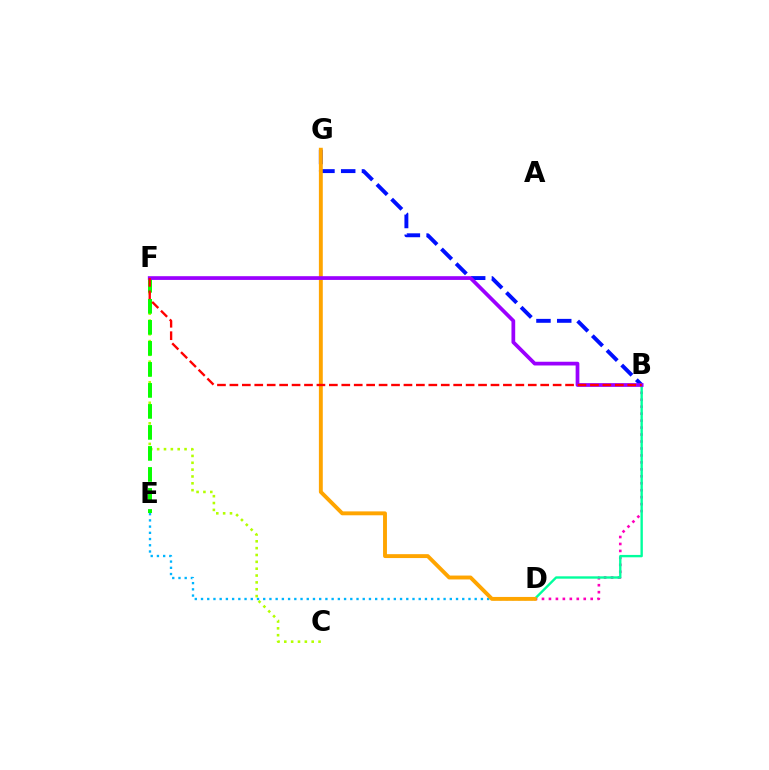{('C', 'F'): [{'color': '#b3ff00', 'line_style': 'dotted', 'thickness': 1.86}], ('B', 'D'): [{'color': '#ff00bd', 'line_style': 'dotted', 'thickness': 1.89}, {'color': '#00ff9d', 'line_style': 'solid', 'thickness': 1.71}], ('E', 'F'): [{'color': '#08ff00', 'line_style': 'dashed', 'thickness': 2.85}], ('B', 'G'): [{'color': '#0010ff', 'line_style': 'dashed', 'thickness': 2.82}], ('D', 'E'): [{'color': '#00b5ff', 'line_style': 'dotted', 'thickness': 1.69}], ('D', 'G'): [{'color': '#ffa500', 'line_style': 'solid', 'thickness': 2.8}], ('B', 'F'): [{'color': '#9b00ff', 'line_style': 'solid', 'thickness': 2.68}, {'color': '#ff0000', 'line_style': 'dashed', 'thickness': 1.69}]}